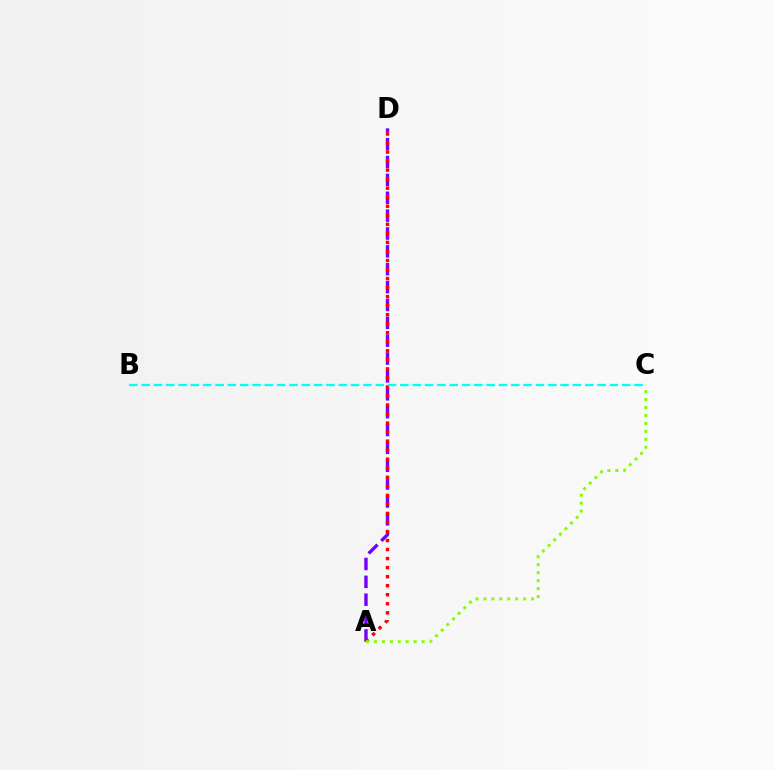{('A', 'D'): [{'color': '#7200ff', 'line_style': 'dashed', 'thickness': 2.43}, {'color': '#ff0000', 'line_style': 'dotted', 'thickness': 2.45}], ('A', 'C'): [{'color': '#84ff00', 'line_style': 'dotted', 'thickness': 2.16}], ('B', 'C'): [{'color': '#00fff6', 'line_style': 'dashed', 'thickness': 1.67}]}